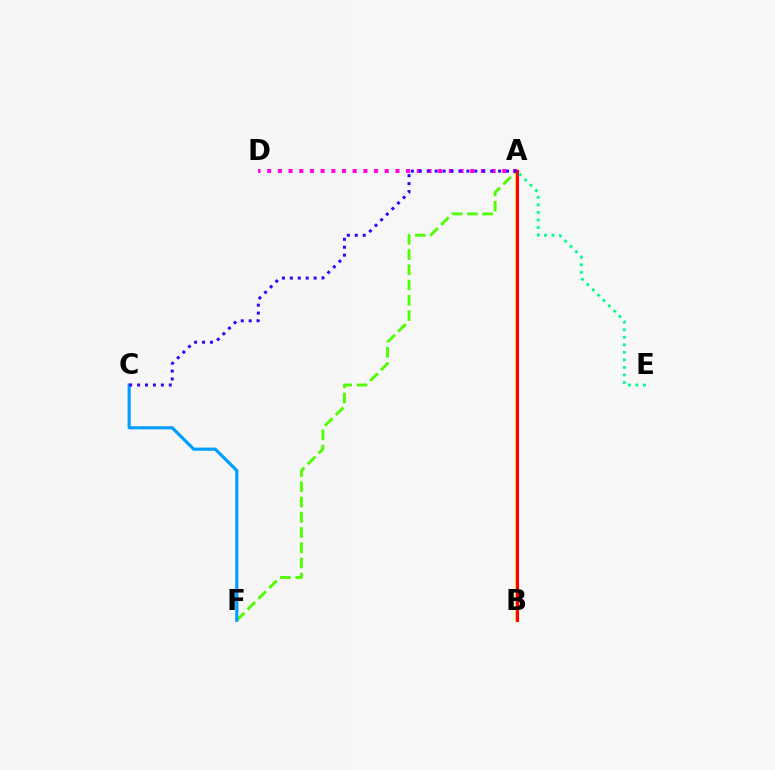{('A', 'F'): [{'color': '#4fff00', 'line_style': 'dashed', 'thickness': 2.07}], ('A', 'B'): [{'color': '#ffd500', 'line_style': 'solid', 'thickness': 2.56}, {'color': '#ff0000', 'line_style': 'solid', 'thickness': 2.2}], ('C', 'F'): [{'color': '#009eff', 'line_style': 'solid', 'thickness': 2.26}], ('A', 'D'): [{'color': '#ff00ed', 'line_style': 'dotted', 'thickness': 2.9}], ('A', 'C'): [{'color': '#3700ff', 'line_style': 'dotted', 'thickness': 2.15}], ('A', 'E'): [{'color': '#00ff86', 'line_style': 'dotted', 'thickness': 2.05}]}